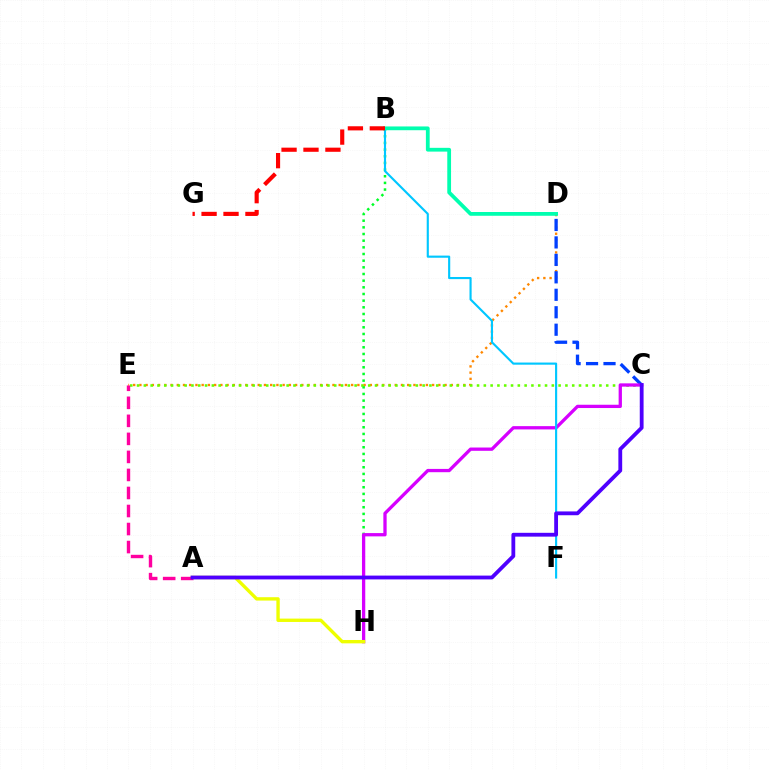{('D', 'E'): [{'color': '#ff8800', 'line_style': 'dotted', 'thickness': 1.69}], ('B', 'H'): [{'color': '#00ff27', 'line_style': 'dotted', 'thickness': 1.81}], ('C', 'E'): [{'color': '#66ff00', 'line_style': 'dotted', 'thickness': 1.85}], ('C', 'D'): [{'color': '#003fff', 'line_style': 'dashed', 'thickness': 2.37}], ('C', 'H'): [{'color': '#d600ff', 'line_style': 'solid', 'thickness': 2.37}], ('A', 'H'): [{'color': '#eeff00', 'line_style': 'solid', 'thickness': 2.42}], ('A', 'E'): [{'color': '#ff00a0', 'line_style': 'dashed', 'thickness': 2.45}], ('B', 'F'): [{'color': '#00c7ff', 'line_style': 'solid', 'thickness': 1.54}], ('A', 'C'): [{'color': '#4f00ff', 'line_style': 'solid', 'thickness': 2.75}], ('B', 'D'): [{'color': '#00ffaf', 'line_style': 'solid', 'thickness': 2.72}], ('B', 'G'): [{'color': '#ff0000', 'line_style': 'dashed', 'thickness': 2.98}]}